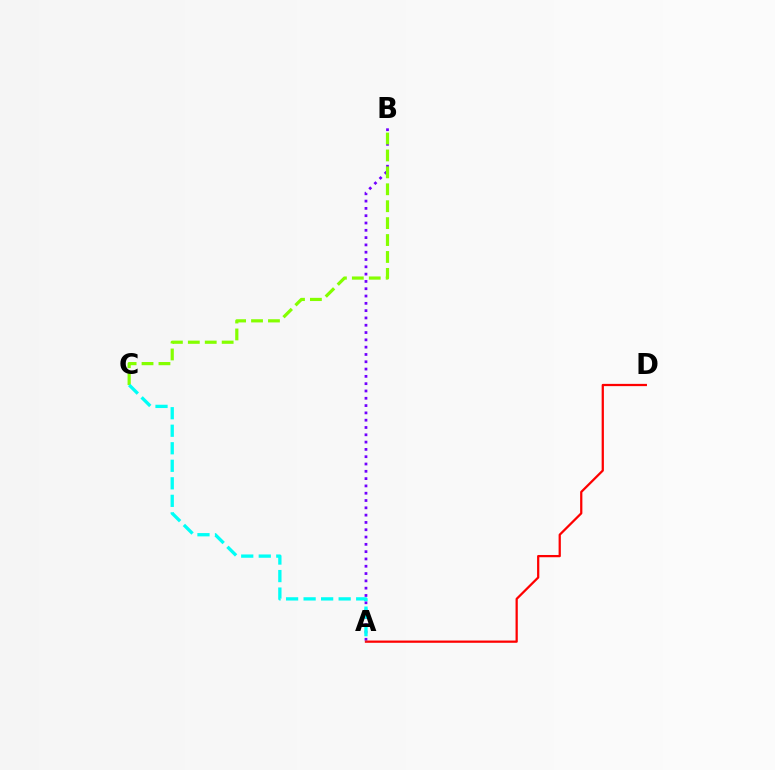{('A', 'B'): [{'color': '#7200ff', 'line_style': 'dotted', 'thickness': 1.98}], ('B', 'C'): [{'color': '#84ff00', 'line_style': 'dashed', 'thickness': 2.3}], ('A', 'D'): [{'color': '#ff0000', 'line_style': 'solid', 'thickness': 1.62}], ('A', 'C'): [{'color': '#00fff6', 'line_style': 'dashed', 'thickness': 2.38}]}